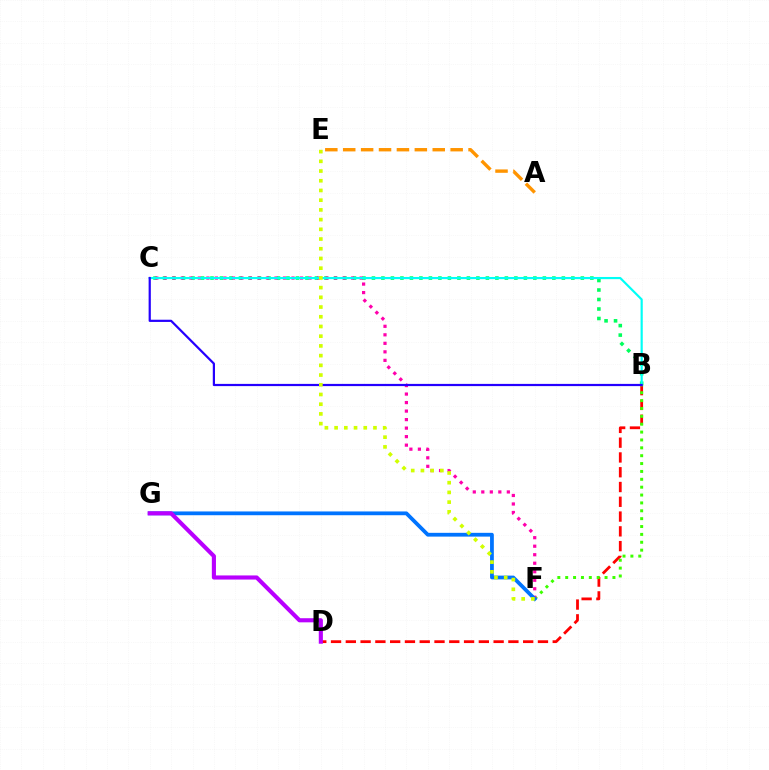{('B', 'C'): [{'color': '#00ff5c', 'line_style': 'dotted', 'thickness': 2.58}, {'color': '#00fff6', 'line_style': 'solid', 'thickness': 1.57}, {'color': '#2500ff', 'line_style': 'solid', 'thickness': 1.59}], ('B', 'D'): [{'color': '#ff0000', 'line_style': 'dashed', 'thickness': 2.01}], ('B', 'F'): [{'color': '#3dff00', 'line_style': 'dotted', 'thickness': 2.14}], ('C', 'F'): [{'color': '#ff00ac', 'line_style': 'dotted', 'thickness': 2.31}], ('F', 'G'): [{'color': '#0074ff', 'line_style': 'solid', 'thickness': 2.72}], ('A', 'E'): [{'color': '#ff9400', 'line_style': 'dashed', 'thickness': 2.43}], ('E', 'F'): [{'color': '#d1ff00', 'line_style': 'dotted', 'thickness': 2.64}], ('D', 'G'): [{'color': '#b900ff', 'line_style': 'solid', 'thickness': 2.96}]}